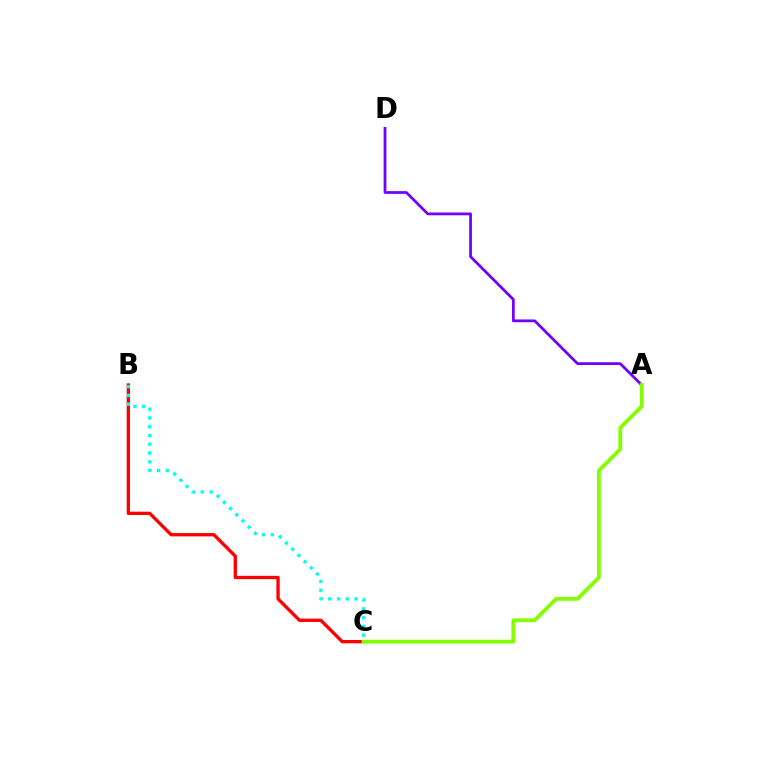{('B', 'C'): [{'color': '#ff0000', 'line_style': 'solid', 'thickness': 2.39}, {'color': '#00fff6', 'line_style': 'dotted', 'thickness': 2.38}], ('A', 'D'): [{'color': '#7200ff', 'line_style': 'solid', 'thickness': 1.99}], ('A', 'C'): [{'color': '#84ff00', 'line_style': 'solid', 'thickness': 2.75}]}